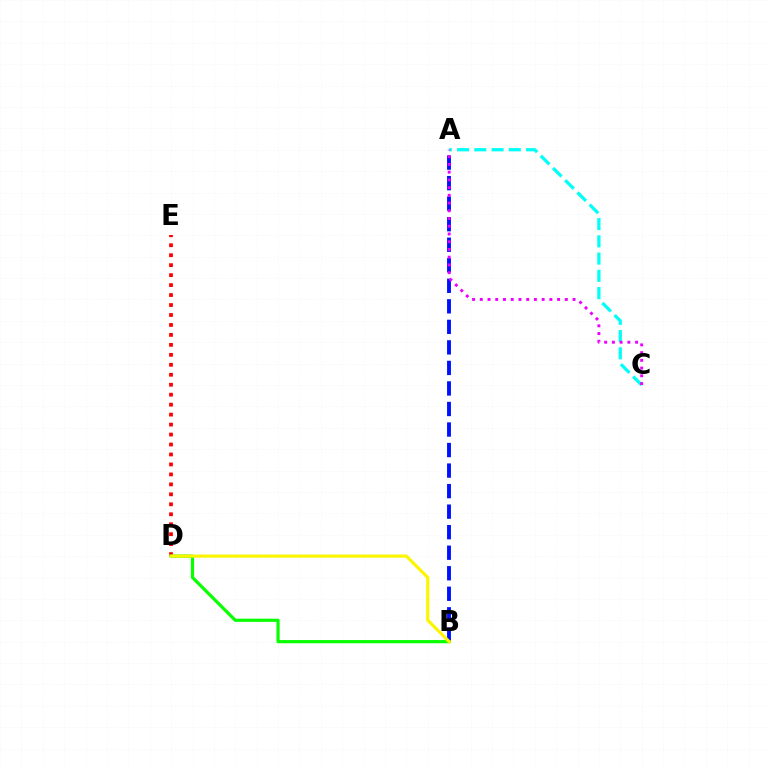{('D', 'E'): [{'color': '#ff0000', 'line_style': 'dotted', 'thickness': 2.71}], ('A', 'C'): [{'color': '#00fff6', 'line_style': 'dashed', 'thickness': 2.34}, {'color': '#ee00ff', 'line_style': 'dotted', 'thickness': 2.1}], ('A', 'B'): [{'color': '#0010ff', 'line_style': 'dashed', 'thickness': 2.79}], ('B', 'D'): [{'color': '#08ff00', 'line_style': 'solid', 'thickness': 2.3}, {'color': '#fcf500', 'line_style': 'solid', 'thickness': 2.27}]}